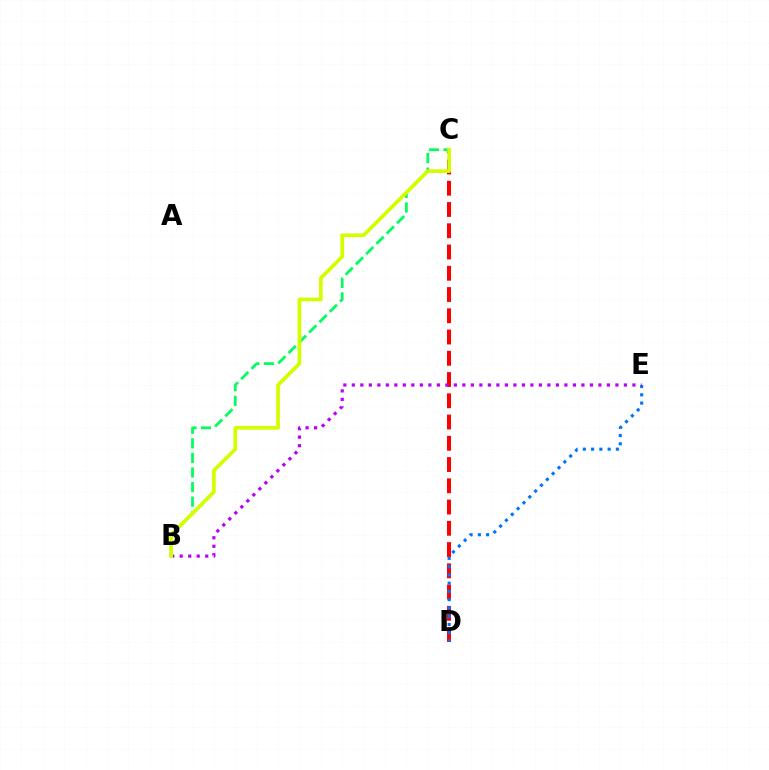{('C', 'D'): [{'color': '#ff0000', 'line_style': 'dashed', 'thickness': 2.89}], ('B', 'C'): [{'color': '#00ff5c', 'line_style': 'dashed', 'thickness': 1.98}, {'color': '#d1ff00', 'line_style': 'solid', 'thickness': 2.68}], ('D', 'E'): [{'color': '#0074ff', 'line_style': 'dotted', 'thickness': 2.24}], ('B', 'E'): [{'color': '#b900ff', 'line_style': 'dotted', 'thickness': 2.31}]}